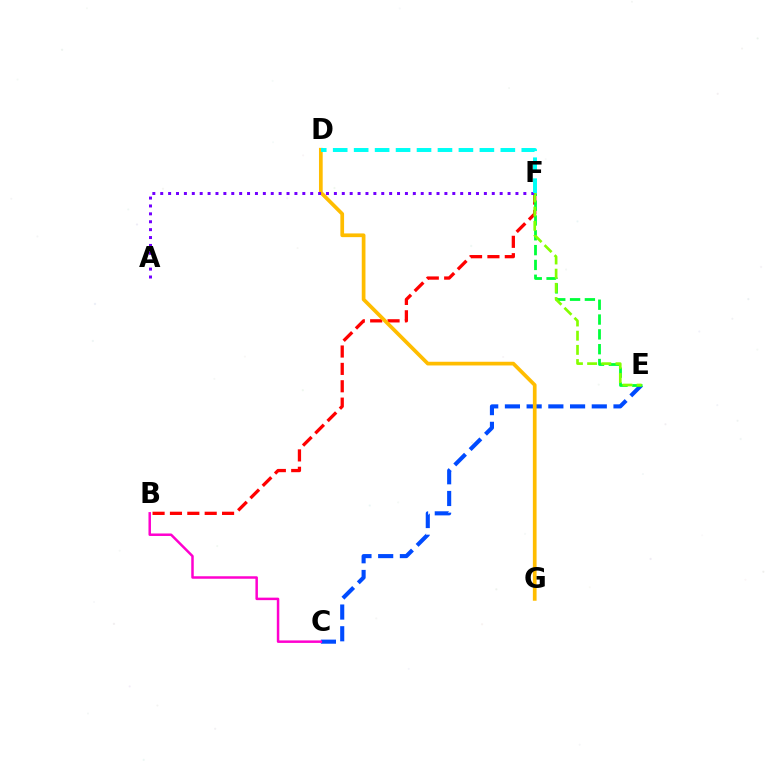{('C', 'E'): [{'color': '#004bff', 'line_style': 'dashed', 'thickness': 2.95}], ('B', 'F'): [{'color': '#ff0000', 'line_style': 'dashed', 'thickness': 2.36}], ('D', 'G'): [{'color': '#ffbd00', 'line_style': 'solid', 'thickness': 2.67}], ('E', 'F'): [{'color': '#00ff39', 'line_style': 'dashed', 'thickness': 2.01}, {'color': '#84ff00', 'line_style': 'dashed', 'thickness': 1.93}], ('B', 'C'): [{'color': '#ff00cf', 'line_style': 'solid', 'thickness': 1.8}], ('A', 'F'): [{'color': '#7200ff', 'line_style': 'dotted', 'thickness': 2.14}], ('D', 'F'): [{'color': '#00fff6', 'line_style': 'dashed', 'thickness': 2.85}]}